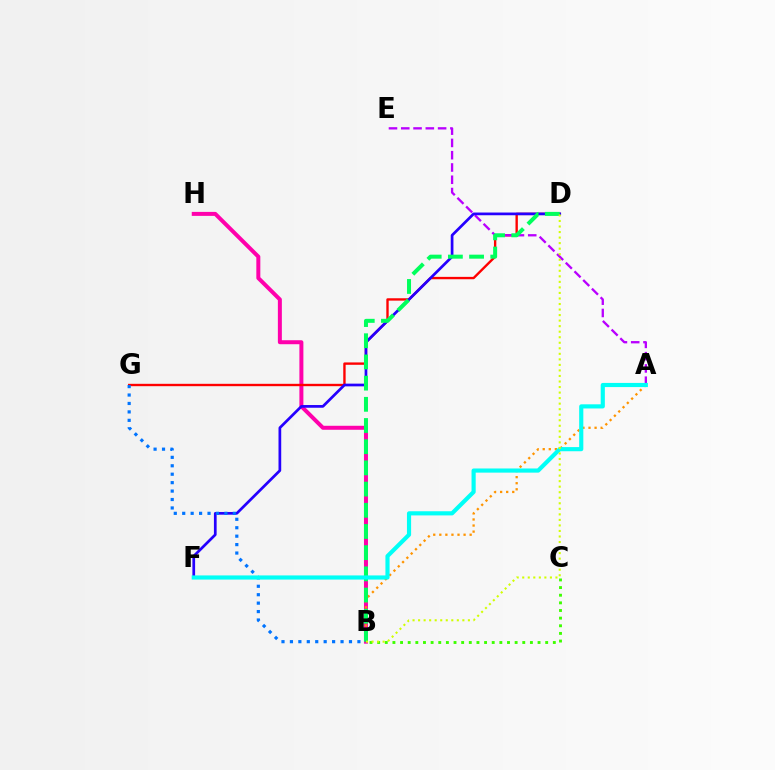{('B', 'H'): [{'color': '#ff00ac', 'line_style': 'solid', 'thickness': 2.87}], ('A', 'B'): [{'color': '#ff9400', 'line_style': 'dotted', 'thickness': 1.65}], ('D', 'G'): [{'color': '#ff0000', 'line_style': 'solid', 'thickness': 1.71}], ('A', 'E'): [{'color': '#b900ff', 'line_style': 'dashed', 'thickness': 1.67}], ('D', 'F'): [{'color': '#2500ff', 'line_style': 'solid', 'thickness': 1.95}], ('B', 'D'): [{'color': '#00ff5c', 'line_style': 'dashed', 'thickness': 2.88}, {'color': '#d1ff00', 'line_style': 'dotted', 'thickness': 1.5}], ('B', 'C'): [{'color': '#3dff00', 'line_style': 'dotted', 'thickness': 2.08}], ('B', 'G'): [{'color': '#0074ff', 'line_style': 'dotted', 'thickness': 2.29}], ('A', 'F'): [{'color': '#00fff6', 'line_style': 'solid', 'thickness': 2.99}]}